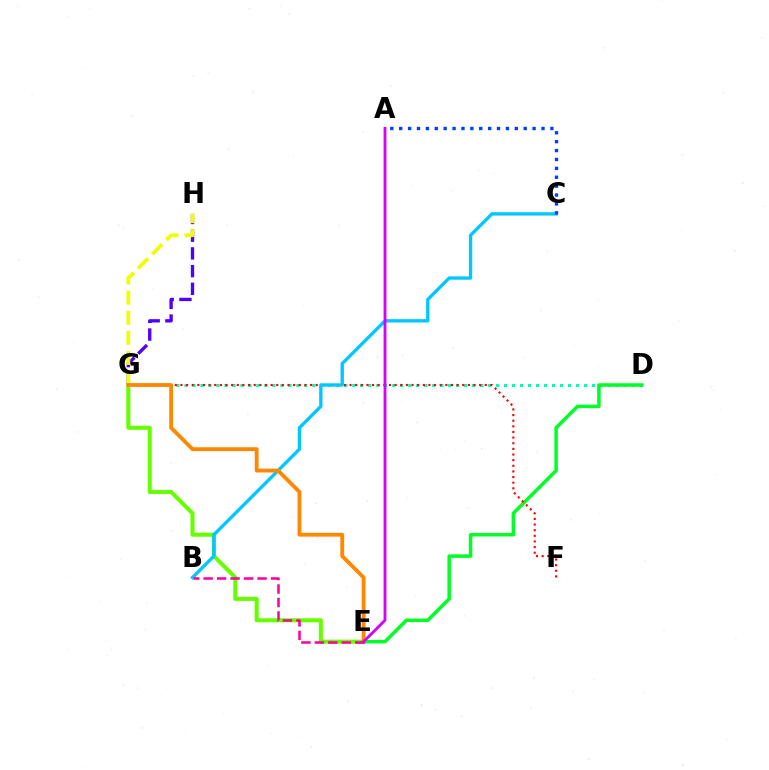{('D', 'G'): [{'color': '#00ffaf', 'line_style': 'dotted', 'thickness': 2.17}], ('E', 'G'): [{'color': '#66ff00', 'line_style': 'solid', 'thickness': 2.92}, {'color': '#ff8800', 'line_style': 'solid', 'thickness': 2.76}], ('D', 'E'): [{'color': '#00ff27', 'line_style': 'solid', 'thickness': 2.52}], ('F', 'G'): [{'color': '#ff0000', 'line_style': 'dotted', 'thickness': 1.53}], ('G', 'H'): [{'color': '#4f00ff', 'line_style': 'dashed', 'thickness': 2.41}, {'color': '#eeff00', 'line_style': 'dashed', 'thickness': 2.73}], ('B', 'C'): [{'color': '#00c7ff', 'line_style': 'solid', 'thickness': 2.4}], ('A', 'C'): [{'color': '#003fff', 'line_style': 'dotted', 'thickness': 2.42}], ('B', 'E'): [{'color': '#ff00a0', 'line_style': 'dashed', 'thickness': 1.83}], ('A', 'E'): [{'color': '#d600ff', 'line_style': 'solid', 'thickness': 2.03}]}